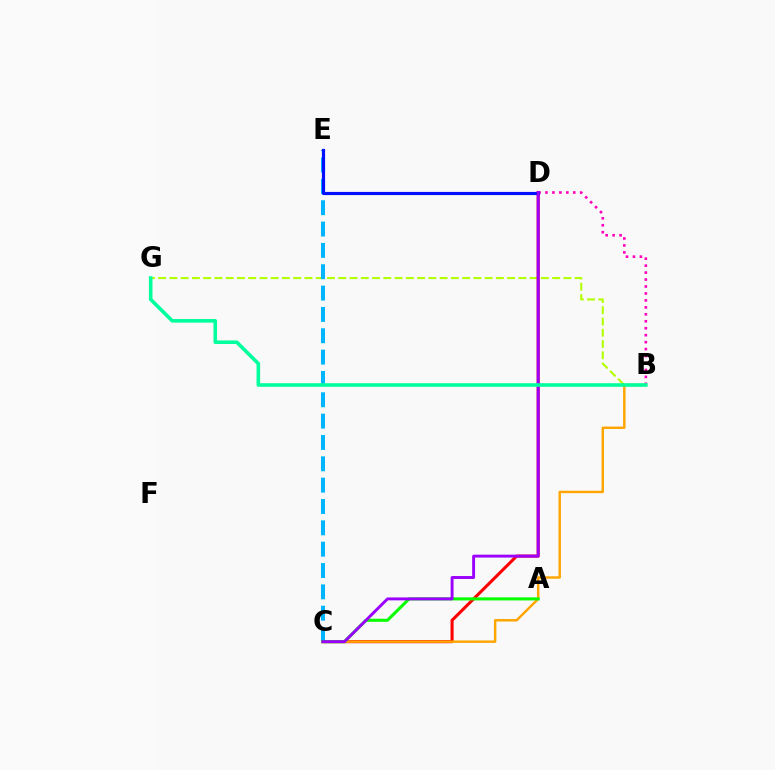{('B', 'G'): [{'color': '#b3ff00', 'line_style': 'dashed', 'thickness': 1.53}, {'color': '#00ff9d', 'line_style': 'solid', 'thickness': 2.58}], ('C', 'D'): [{'color': '#ff0000', 'line_style': 'solid', 'thickness': 2.21}, {'color': '#9b00ff', 'line_style': 'solid', 'thickness': 2.1}], ('B', 'D'): [{'color': '#ff00bd', 'line_style': 'dotted', 'thickness': 1.89}], ('C', 'E'): [{'color': '#00b5ff', 'line_style': 'dashed', 'thickness': 2.9}], ('B', 'C'): [{'color': '#ffa500', 'line_style': 'solid', 'thickness': 1.76}], ('D', 'E'): [{'color': '#0010ff', 'line_style': 'solid', 'thickness': 2.28}], ('A', 'C'): [{'color': '#08ff00', 'line_style': 'solid', 'thickness': 2.21}]}